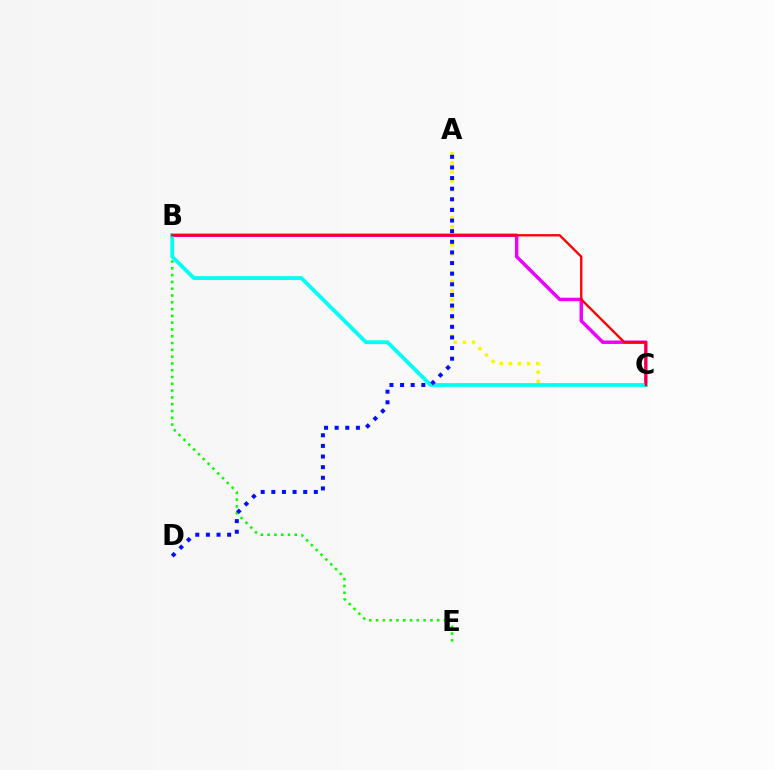{('A', 'C'): [{'color': '#fcf500', 'line_style': 'dotted', 'thickness': 2.48}], ('B', 'C'): [{'color': '#ee00ff', 'line_style': 'solid', 'thickness': 2.49}, {'color': '#00fff6', 'line_style': 'solid', 'thickness': 2.75}, {'color': '#ff0000', 'line_style': 'solid', 'thickness': 1.68}], ('B', 'E'): [{'color': '#08ff00', 'line_style': 'dotted', 'thickness': 1.85}], ('A', 'D'): [{'color': '#0010ff', 'line_style': 'dotted', 'thickness': 2.89}]}